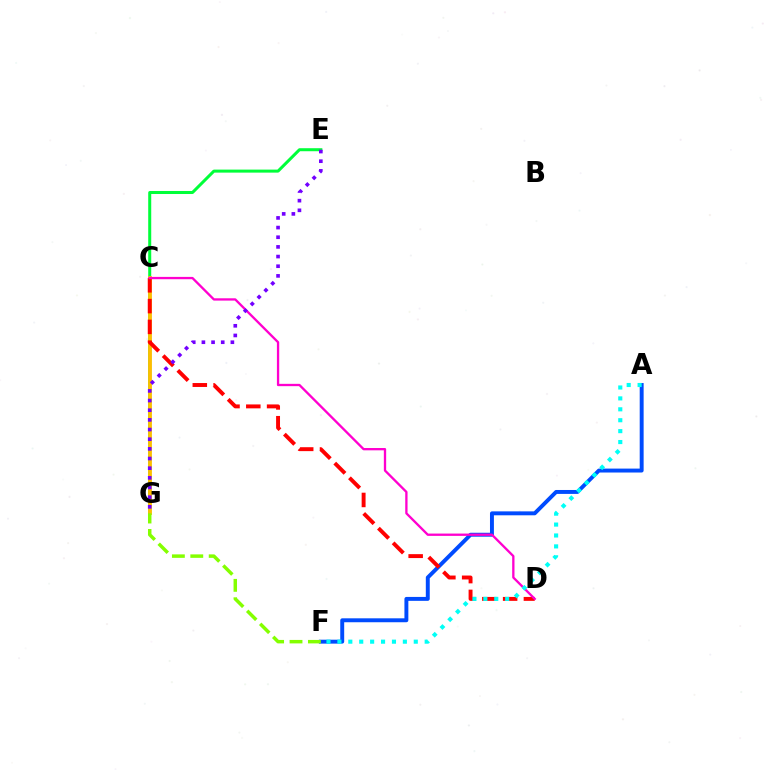{('E', 'G'): [{'color': '#00ff39', 'line_style': 'solid', 'thickness': 2.17}, {'color': '#7200ff', 'line_style': 'dotted', 'thickness': 2.63}], ('A', 'F'): [{'color': '#004bff', 'line_style': 'solid', 'thickness': 2.83}, {'color': '#00fff6', 'line_style': 'dotted', 'thickness': 2.96}], ('C', 'G'): [{'color': '#ffbd00', 'line_style': 'solid', 'thickness': 2.72}], ('C', 'D'): [{'color': '#ff0000', 'line_style': 'dashed', 'thickness': 2.82}, {'color': '#ff00cf', 'line_style': 'solid', 'thickness': 1.67}], ('F', 'G'): [{'color': '#84ff00', 'line_style': 'dashed', 'thickness': 2.5}]}